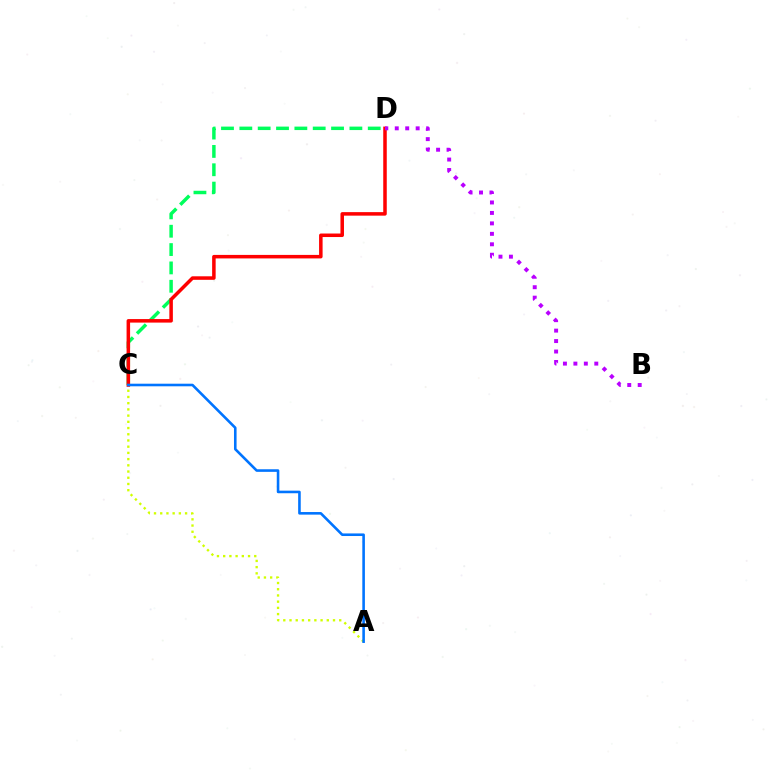{('A', 'C'): [{'color': '#d1ff00', 'line_style': 'dotted', 'thickness': 1.69}, {'color': '#0074ff', 'line_style': 'solid', 'thickness': 1.87}], ('C', 'D'): [{'color': '#00ff5c', 'line_style': 'dashed', 'thickness': 2.49}, {'color': '#ff0000', 'line_style': 'solid', 'thickness': 2.53}], ('B', 'D'): [{'color': '#b900ff', 'line_style': 'dotted', 'thickness': 2.84}]}